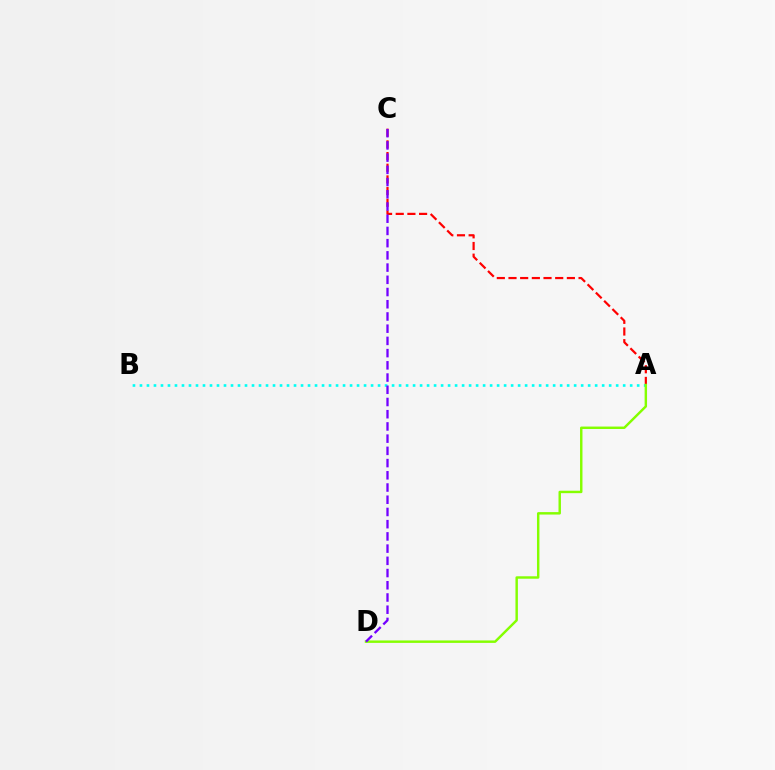{('A', 'C'): [{'color': '#ff0000', 'line_style': 'dashed', 'thickness': 1.59}], ('A', 'B'): [{'color': '#00fff6', 'line_style': 'dotted', 'thickness': 1.9}], ('A', 'D'): [{'color': '#84ff00', 'line_style': 'solid', 'thickness': 1.75}], ('C', 'D'): [{'color': '#7200ff', 'line_style': 'dashed', 'thickness': 1.66}]}